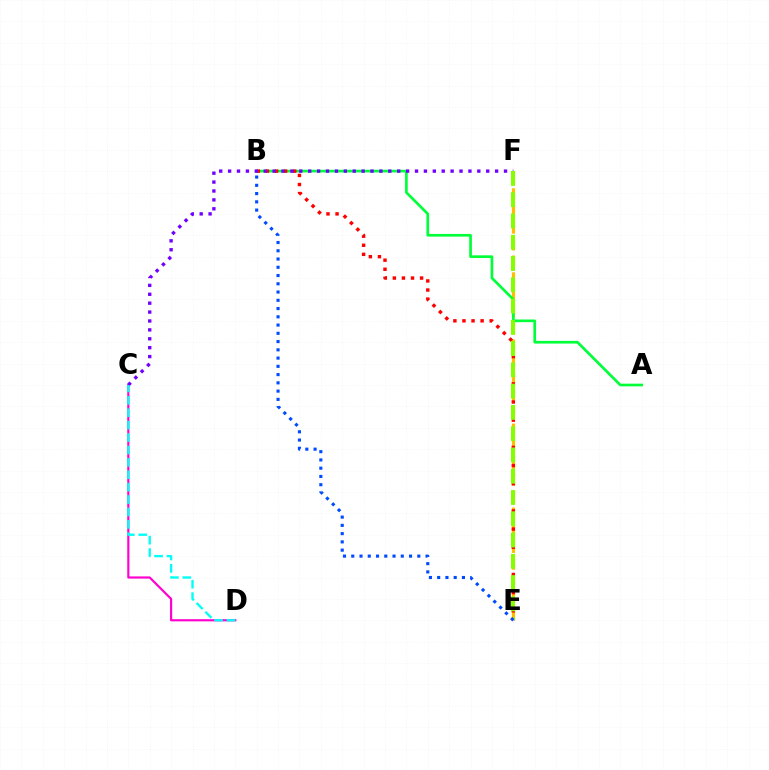{('E', 'F'): [{'color': '#ffbd00', 'line_style': 'dashed', 'thickness': 2.28}, {'color': '#84ff00', 'line_style': 'dashed', 'thickness': 2.89}], ('C', 'D'): [{'color': '#ff00cf', 'line_style': 'solid', 'thickness': 1.56}, {'color': '#00fff6', 'line_style': 'dashed', 'thickness': 1.68}], ('A', 'B'): [{'color': '#00ff39', 'line_style': 'solid', 'thickness': 1.93}], ('B', 'E'): [{'color': '#ff0000', 'line_style': 'dotted', 'thickness': 2.47}, {'color': '#004bff', 'line_style': 'dotted', 'thickness': 2.24}], ('C', 'F'): [{'color': '#7200ff', 'line_style': 'dotted', 'thickness': 2.42}]}